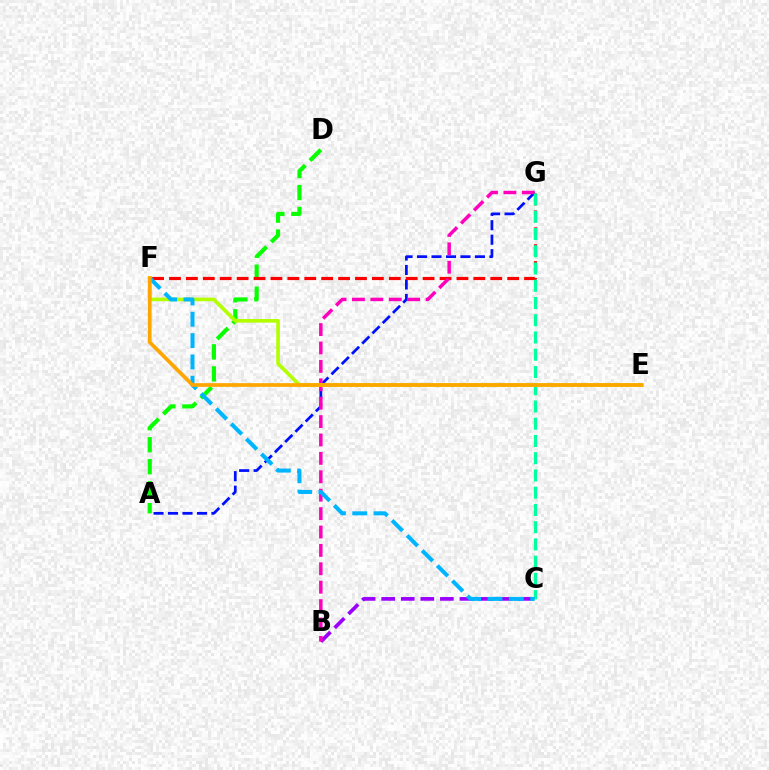{('B', 'C'): [{'color': '#9b00ff', 'line_style': 'dashed', 'thickness': 2.66}], ('A', 'D'): [{'color': '#08ff00', 'line_style': 'dashed', 'thickness': 2.99}], ('A', 'G'): [{'color': '#0010ff', 'line_style': 'dashed', 'thickness': 1.97}], ('F', 'G'): [{'color': '#ff0000', 'line_style': 'dashed', 'thickness': 2.3}], ('B', 'G'): [{'color': '#ff00bd', 'line_style': 'dashed', 'thickness': 2.5}], ('C', 'G'): [{'color': '#00ff9d', 'line_style': 'dashed', 'thickness': 2.34}], ('E', 'F'): [{'color': '#b3ff00', 'line_style': 'solid', 'thickness': 2.62}, {'color': '#ffa500', 'line_style': 'solid', 'thickness': 2.66}], ('C', 'F'): [{'color': '#00b5ff', 'line_style': 'dashed', 'thickness': 2.9}]}